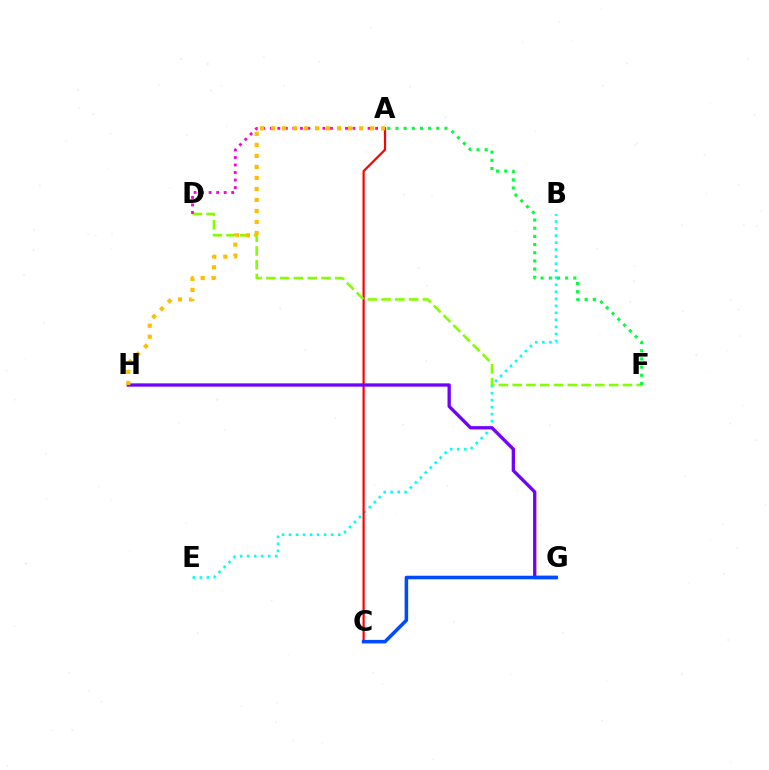{('B', 'E'): [{'color': '#00fff6', 'line_style': 'dotted', 'thickness': 1.91}], ('A', 'C'): [{'color': '#ff0000', 'line_style': 'solid', 'thickness': 1.59}], ('D', 'F'): [{'color': '#84ff00', 'line_style': 'dashed', 'thickness': 1.87}], ('A', 'D'): [{'color': '#ff00cf', 'line_style': 'dotted', 'thickness': 2.04}], ('G', 'H'): [{'color': '#7200ff', 'line_style': 'solid', 'thickness': 2.38}], ('A', 'F'): [{'color': '#00ff39', 'line_style': 'dotted', 'thickness': 2.22}], ('C', 'G'): [{'color': '#004bff', 'line_style': 'solid', 'thickness': 2.55}], ('A', 'H'): [{'color': '#ffbd00', 'line_style': 'dotted', 'thickness': 2.99}]}